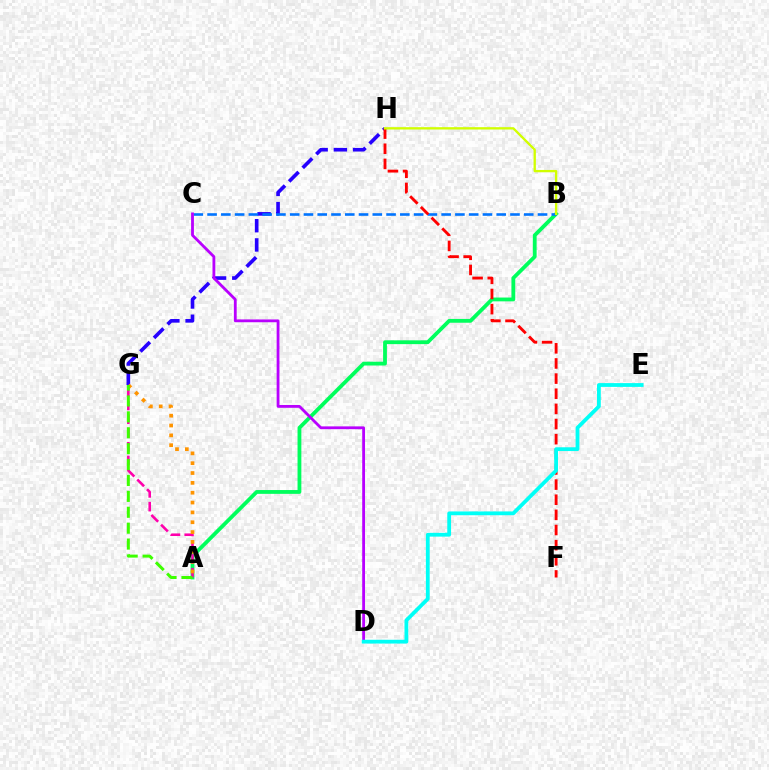{('A', 'B'): [{'color': '#00ff5c', 'line_style': 'solid', 'thickness': 2.74}], ('G', 'H'): [{'color': '#2500ff', 'line_style': 'dashed', 'thickness': 2.61}], ('A', 'G'): [{'color': '#ff00ac', 'line_style': 'dashed', 'thickness': 1.87}, {'color': '#ff9400', 'line_style': 'dotted', 'thickness': 2.67}, {'color': '#3dff00', 'line_style': 'dashed', 'thickness': 2.16}], ('B', 'C'): [{'color': '#0074ff', 'line_style': 'dashed', 'thickness': 1.87}], ('F', 'H'): [{'color': '#ff0000', 'line_style': 'dashed', 'thickness': 2.06}], ('C', 'D'): [{'color': '#b900ff', 'line_style': 'solid', 'thickness': 2.02}], ('D', 'E'): [{'color': '#00fff6', 'line_style': 'solid', 'thickness': 2.73}], ('B', 'H'): [{'color': '#d1ff00', 'line_style': 'solid', 'thickness': 1.68}]}